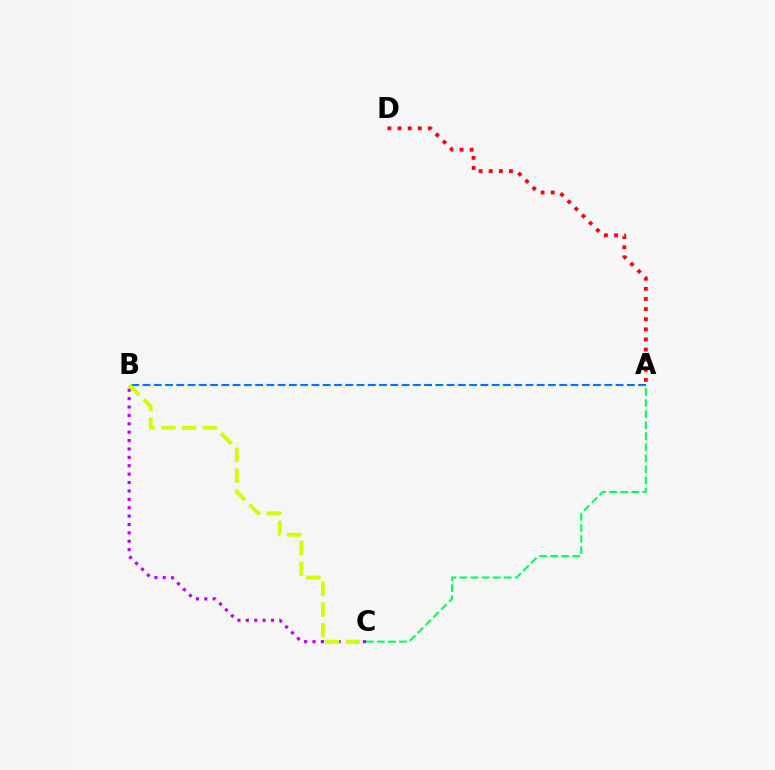{('A', 'C'): [{'color': '#00ff5c', 'line_style': 'dashed', 'thickness': 1.5}], ('A', 'B'): [{'color': '#0074ff', 'line_style': 'dashed', 'thickness': 1.53}], ('B', 'C'): [{'color': '#b900ff', 'line_style': 'dotted', 'thickness': 2.28}, {'color': '#d1ff00', 'line_style': 'dashed', 'thickness': 2.82}], ('A', 'D'): [{'color': '#ff0000', 'line_style': 'dotted', 'thickness': 2.75}]}